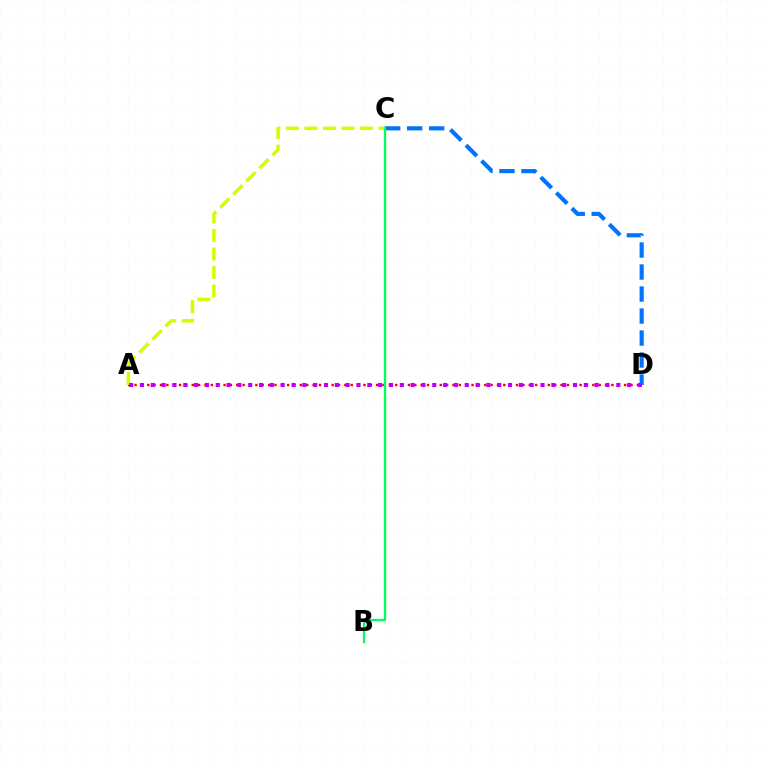{('A', 'D'): [{'color': '#ff0000', 'line_style': 'dotted', 'thickness': 1.73}, {'color': '#b900ff', 'line_style': 'dotted', 'thickness': 2.94}], ('C', 'D'): [{'color': '#0074ff', 'line_style': 'dashed', 'thickness': 2.99}], ('A', 'C'): [{'color': '#d1ff00', 'line_style': 'dashed', 'thickness': 2.51}], ('B', 'C'): [{'color': '#00ff5c', 'line_style': 'solid', 'thickness': 1.66}]}